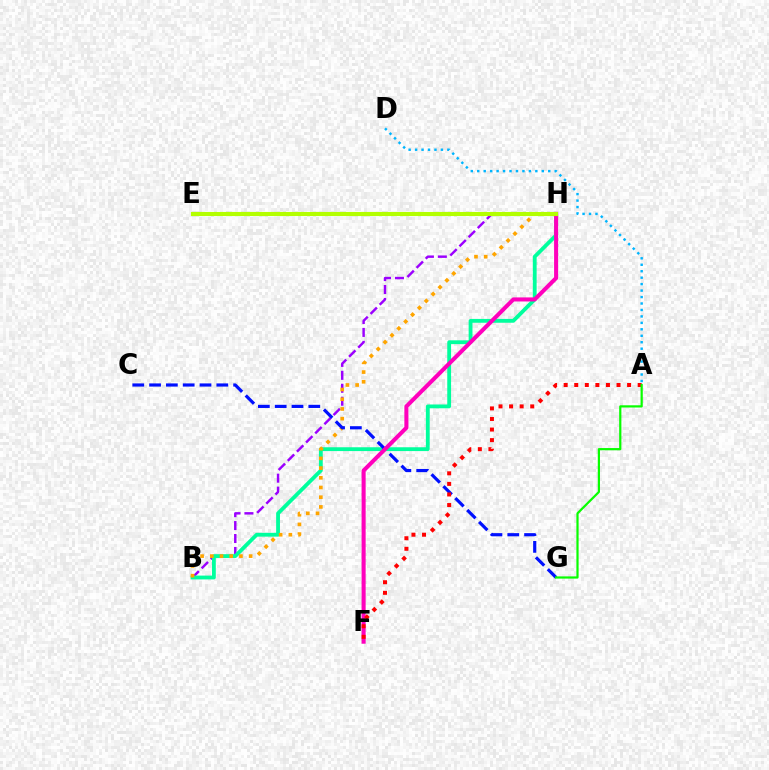{('B', 'H'): [{'color': '#9b00ff', 'line_style': 'dashed', 'thickness': 1.76}, {'color': '#00ff9d', 'line_style': 'solid', 'thickness': 2.75}, {'color': '#ffa500', 'line_style': 'dotted', 'thickness': 2.64}], ('C', 'G'): [{'color': '#0010ff', 'line_style': 'dashed', 'thickness': 2.28}], ('F', 'H'): [{'color': '#ff00bd', 'line_style': 'solid', 'thickness': 2.92}], ('E', 'H'): [{'color': '#b3ff00', 'line_style': 'solid', 'thickness': 2.96}], ('A', 'F'): [{'color': '#ff0000', 'line_style': 'dotted', 'thickness': 2.87}], ('A', 'D'): [{'color': '#00b5ff', 'line_style': 'dotted', 'thickness': 1.75}], ('A', 'G'): [{'color': '#08ff00', 'line_style': 'solid', 'thickness': 1.59}]}